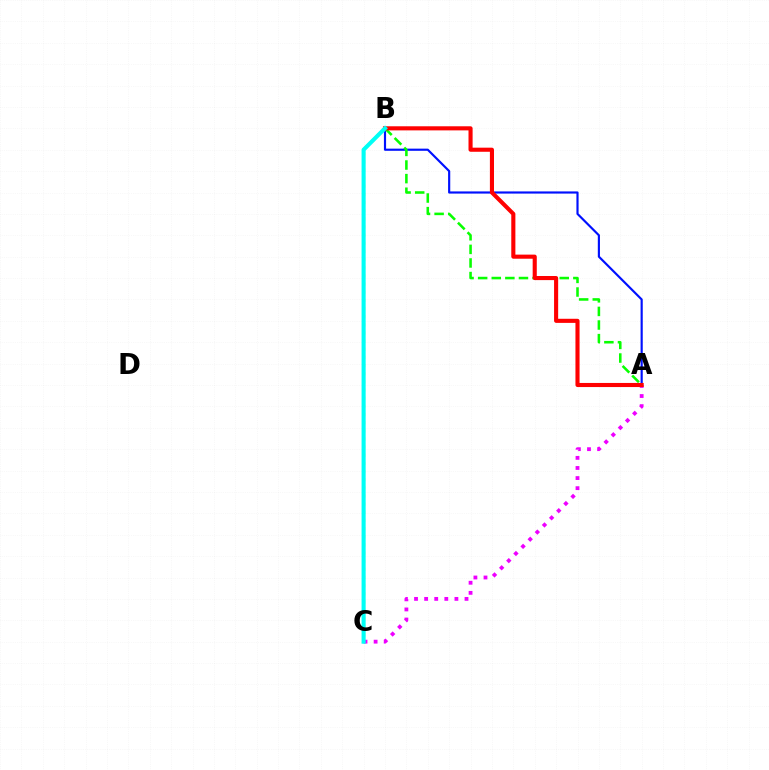{('A', 'B'): [{'color': '#0010ff', 'line_style': 'solid', 'thickness': 1.56}, {'color': '#08ff00', 'line_style': 'dashed', 'thickness': 1.85}, {'color': '#ff0000', 'line_style': 'solid', 'thickness': 2.95}], ('B', 'C'): [{'color': '#fcf500', 'line_style': 'dotted', 'thickness': 2.21}, {'color': '#00fff6', 'line_style': 'solid', 'thickness': 2.95}], ('A', 'C'): [{'color': '#ee00ff', 'line_style': 'dotted', 'thickness': 2.74}]}